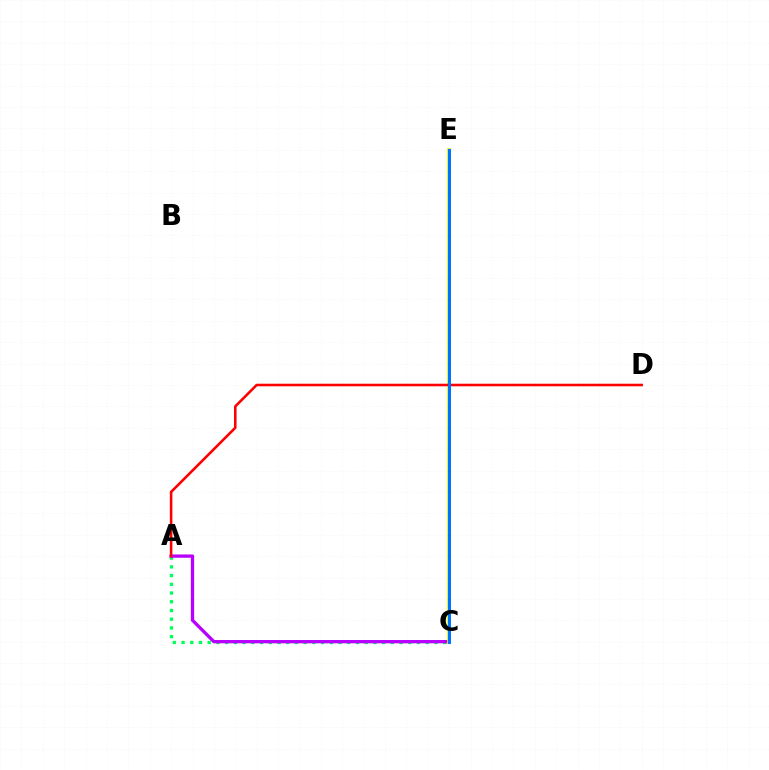{('A', 'C'): [{'color': '#00ff5c', 'line_style': 'dotted', 'thickness': 2.37}, {'color': '#b900ff', 'line_style': 'solid', 'thickness': 2.38}], ('C', 'E'): [{'color': '#d1ff00', 'line_style': 'solid', 'thickness': 2.64}, {'color': '#0074ff', 'line_style': 'solid', 'thickness': 2.16}], ('A', 'D'): [{'color': '#ff0000', 'line_style': 'solid', 'thickness': 1.86}]}